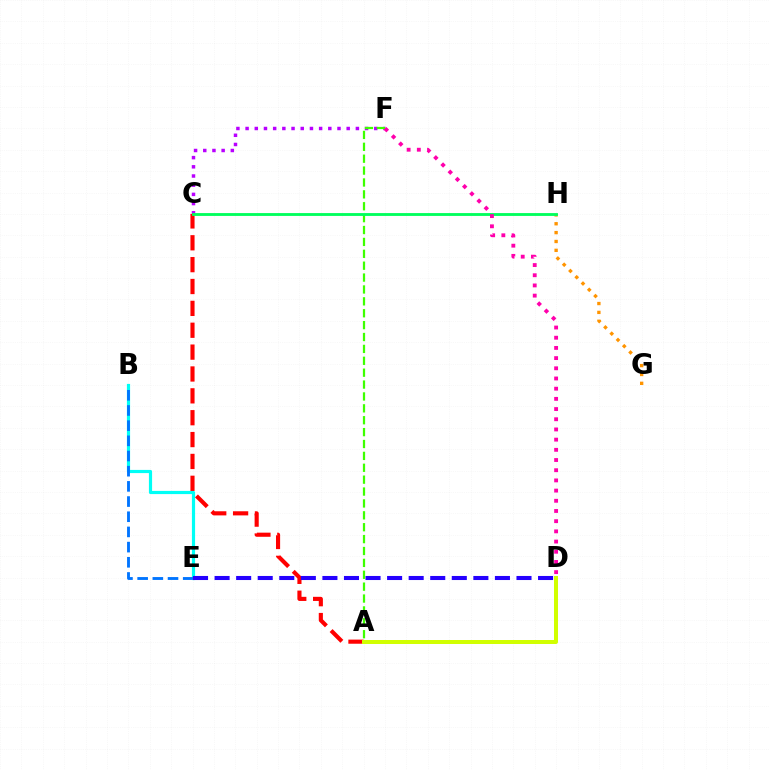{('C', 'F'): [{'color': '#b900ff', 'line_style': 'dotted', 'thickness': 2.5}], ('B', 'E'): [{'color': '#00fff6', 'line_style': 'solid', 'thickness': 2.29}, {'color': '#0074ff', 'line_style': 'dashed', 'thickness': 2.06}], ('A', 'C'): [{'color': '#ff0000', 'line_style': 'dashed', 'thickness': 2.97}], ('G', 'H'): [{'color': '#ff9400', 'line_style': 'dotted', 'thickness': 2.41}], ('A', 'F'): [{'color': '#3dff00', 'line_style': 'dashed', 'thickness': 1.61}], ('A', 'D'): [{'color': '#d1ff00', 'line_style': 'solid', 'thickness': 2.87}], ('C', 'H'): [{'color': '#00ff5c', 'line_style': 'solid', 'thickness': 2.05}], ('D', 'F'): [{'color': '#ff00ac', 'line_style': 'dotted', 'thickness': 2.77}], ('D', 'E'): [{'color': '#2500ff', 'line_style': 'dashed', 'thickness': 2.93}]}